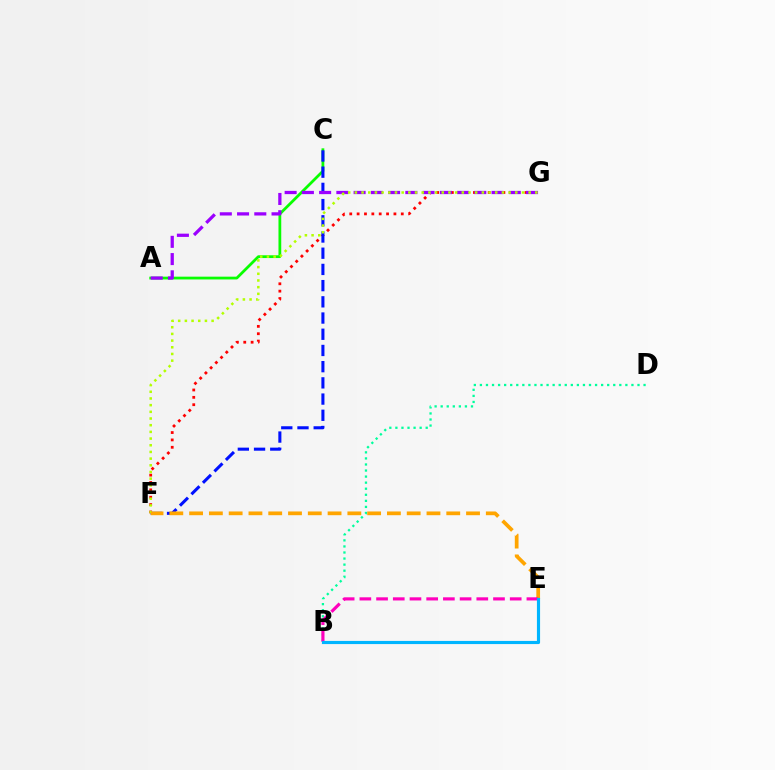{('A', 'C'): [{'color': '#08ff00', 'line_style': 'solid', 'thickness': 2.0}], ('F', 'G'): [{'color': '#ff0000', 'line_style': 'dotted', 'thickness': 2.0}, {'color': '#b3ff00', 'line_style': 'dotted', 'thickness': 1.82}], ('C', 'F'): [{'color': '#0010ff', 'line_style': 'dashed', 'thickness': 2.2}], ('A', 'G'): [{'color': '#9b00ff', 'line_style': 'dashed', 'thickness': 2.34}], ('B', 'D'): [{'color': '#00ff9d', 'line_style': 'dotted', 'thickness': 1.65}], ('E', 'F'): [{'color': '#ffa500', 'line_style': 'dashed', 'thickness': 2.69}], ('B', 'E'): [{'color': '#ff00bd', 'line_style': 'dashed', 'thickness': 2.27}, {'color': '#00b5ff', 'line_style': 'solid', 'thickness': 2.26}]}